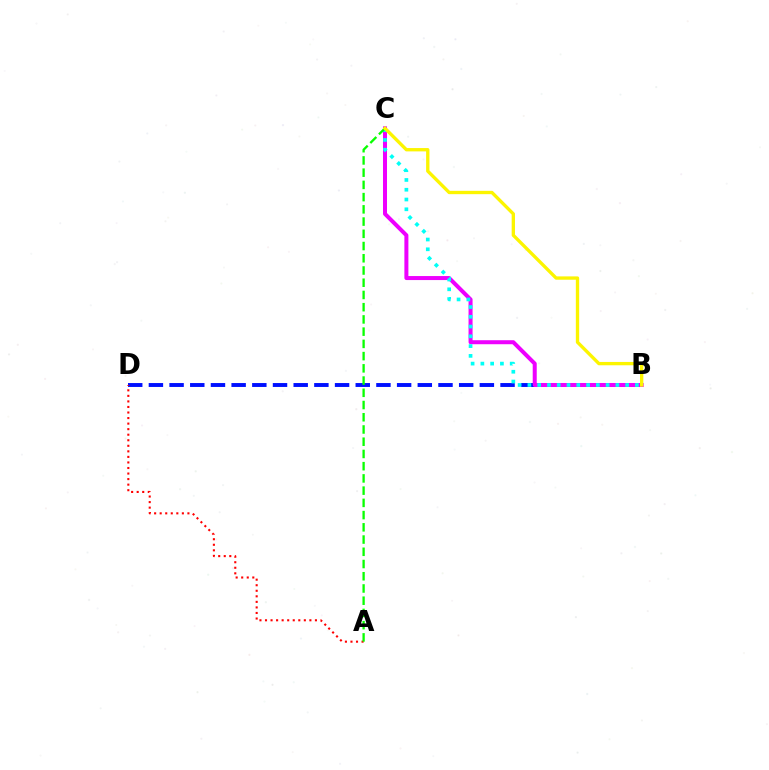{('B', 'D'): [{'color': '#0010ff', 'line_style': 'dashed', 'thickness': 2.81}], ('B', 'C'): [{'color': '#ee00ff', 'line_style': 'solid', 'thickness': 2.89}, {'color': '#00fff6', 'line_style': 'dotted', 'thickness': 2.66}, {'color': '#fcf500', 'line_style': 'solid', 'thickness': 2.4}], ('A', 'D'): [{'color': '#ff0000', 'line_style': 'dotted', 'thickness': 1.51}], ('A', 'C'): [{'color': '#08ff00', 'line_style': 'dashed', 'thickness': 1.66}]}